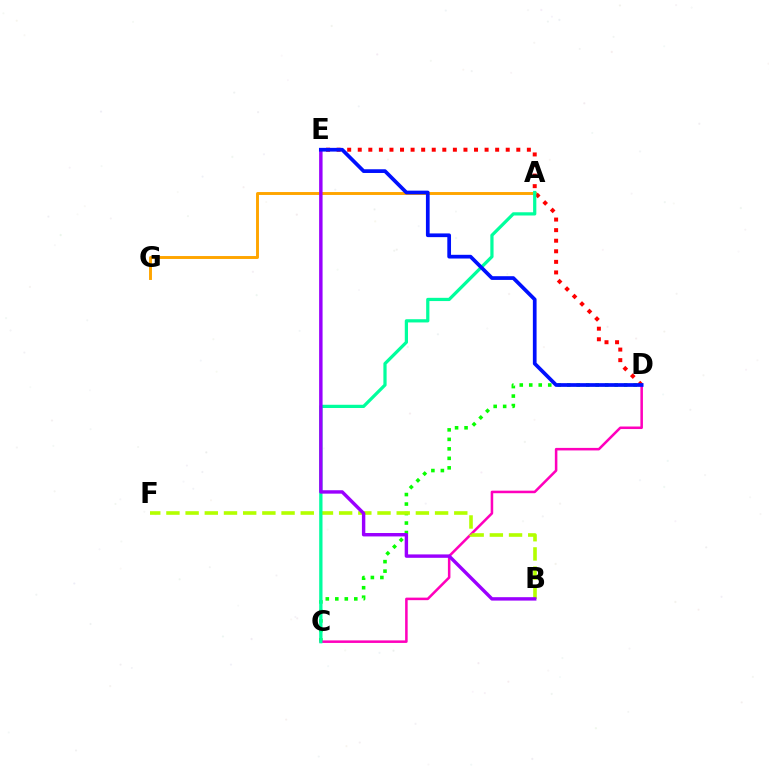{('C', 'D'): [{'color': '#08ff00', 'line_style': 'dotted', 'thickness': 2.58}, {'color': '#ff00bd', 'line_style': 'solid', 'thickness': 1.83}], ('A', 'G'): [{'color': '#ffa500', 'line_style': 'solid', 'thickness': 2.1}], ('C', 'E'): [{'color': '#00b5ff', 'line_style': 'solid', 'thickness': 1.57}], ('D', 'E'): [{'color': '#ff0000', 'line_style': 'dotted', 'thickness': 2.87}, {'color': '#0010ff', 'line_style': 'solid', 'thickness': 2.67}], ('B', 'F'): [{'color': '#b3ff00', 'line_style': 'dashed', 'thickness': 2.61}], ('A', 'C'): [{'color': '#00ff9d', 'line_style': 'solid', 'thickness': 2.33}], ('B', 'E'): [{'color': '#9b00ff', 'line_style': 'solid', 'thickness': 2.46}]}